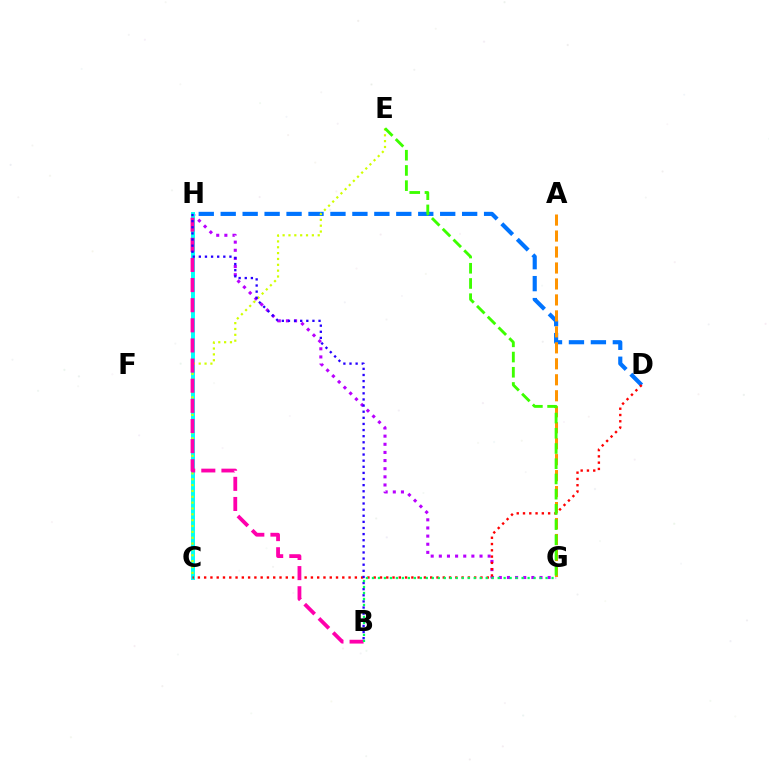{('D', 'H'): [{'color': '#0074ff', 'line_style': 'dashed', 'thickness': 2.98}], ('G', 'H'): [{'color': '#b900ff', 'line_style': 'dotted', 'thickness': 2.21}], ('C', 'H'): [{'color': '#00fff6', 'line_style': 'solid', 'thickness': 2.83}], ('C', 'D'): [{'color': '#ff0000', 'line_style': 'dotted', 'thickness': 1.71}], ('C', 'E'): [{'color': '#d1ff00', 'line_style': 'dotted', 'thickness': 1.59}], ('B', 'H'): [{'color': '#ff00ac', 'line_style': 'dashed', 'thickness': 2.73}, {'color': '#2500ff', 'line_style': 'dotted', 'thickness': 1.66}], ('A', 'G'): [{'color': '#ff9400', 'line_style': 'dashed', 'thickness': 2.17}], ('B', 'G'): [{'color': '#00ff5c', 'line_style': 'dotted', 'thickness': 1.63}], ('E', 'G'): [{'color': '#3dff00', 'line_style': 'dashed', 'thickness': 2.07}]}